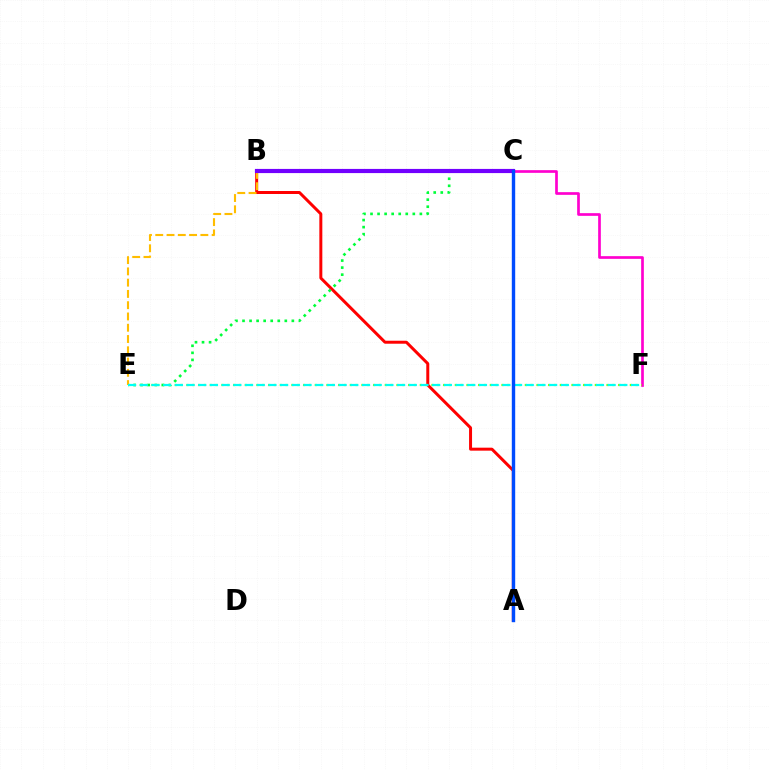{('C', 'F'): [{'color': '#ff00cf', 'line_style': 'solid', 'thickness': 1.94}], ('A', 'B'): [{'color': '#ff0000', 'line_style': 'solid', 'thickness': 2.15}], ('C', 'E'): [{'color': '#00ff39', 'line_style': 'dotted', 'thickness': 1.92}], ('B', 'E'): [{'color': '#ffbd00', 'line_style': 'dashed', 'thickness': 1.53}], ('B', 'C'): [{'color': '#7200ff', 'line_style': 'solid', 'thickness': 3.0}], ('E', 'F'): [{'color': '#84ff00', 'line_style': 'dotted', 'thickness': 1.59}, {'color': '#00fff6', 'line_style': 'dashed', 'thickness': 1.59}], ('A', 'C'): [{'color': '#004bff', 'line_style': 'solid', 'thickness': 2.44}]}